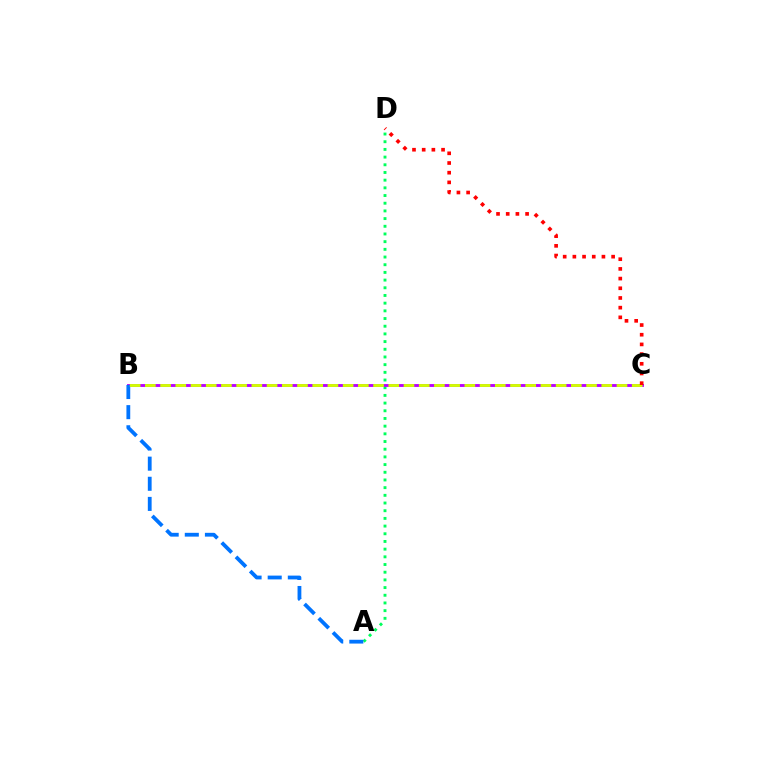{('A', 'D'): [{'color': '#00ff5c', 'line_style': 'dotted', 'thickness': 2.09}], ('B', 'C'): [{'color': '#b900ff', 'line_style': 'solid', 'thickness': 2.07}, {'color': '#d1ff00', 'line_style': 'dashed', 'thickness': 2.07}], ('A', 'B'): [{'color': '#0074ff', 'line_style': 'dashed', 'thickness': 2.73}], ('C', 'D'): [{'color': '#ff0000', 'line_style': 'dotted', 'thickness': 2.63}]}